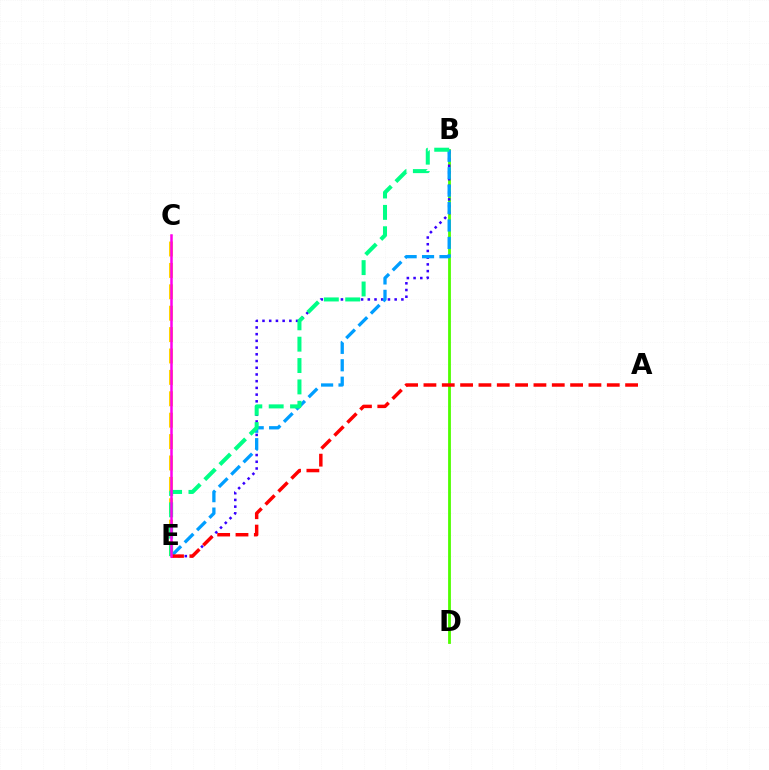{('B', 'D'): [{'color': '#4fff00', 'line_style': 'solid', 'thickness': 2.02}], ('B', 'E'): [{'color': '#3700ff', 'line_style': 'dotted', 'thickness': 1.82}, {'color': '#009eff', 'line_style': 'dashed', 'thickness': 2.37}, {'color': '#00ff86', 'line_style': 'dashed', 'thickness': 2.9}], ('C', 'E'): [{'color': '#ffd500', 'line_style': 'dashed', 'thickness': 2.91}, {'color': '#ff00ed', 'line_style': 'solid', 'thickness': 1.81}], ('A', 'E'): [{'color': '#ff0000', 'line_style': 'dashed', 'thickness': 2.49}]}